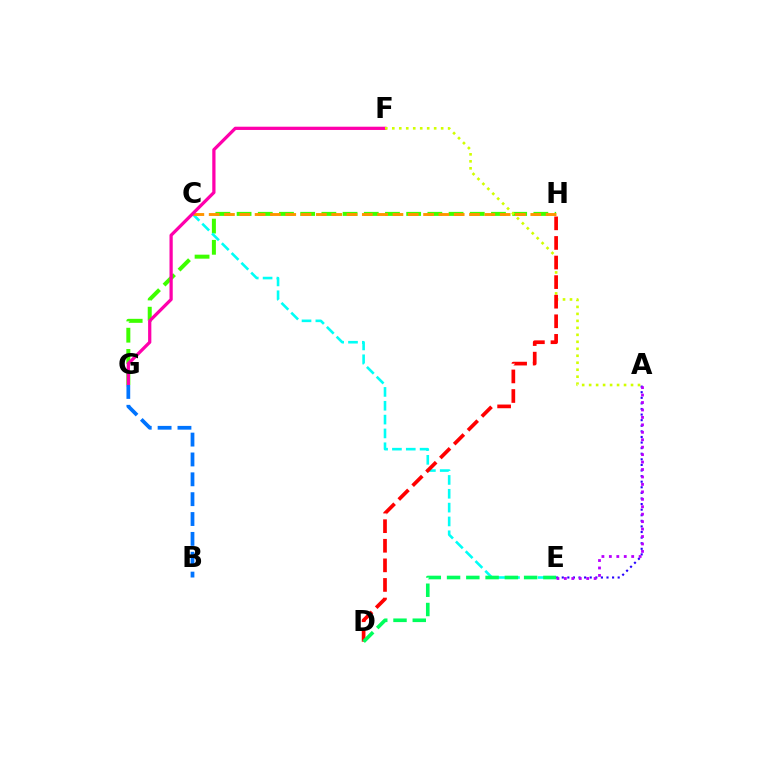{('G', 'H'): [{'color': '#3dff00', 'line_style': 'dashed', 'thickness': 2.88}], ('C', 'E'): [{'color': '#00fff6', 'line_style': 'dashed', 'thickness': 1.88}], ('C', 'H'): [{'color': '#ff9400', 'line_style': 'dashed', 'thickness': 2.08}], ('A', 'E'): [{'color': '#2500ff', 'line_style': 'dotted', 'thickness': 1.52}, {'color': '#b900ff', 'line_style': 'dotted', 'thickness': 2.02}], ('F', 'G'): [{'color': '#ff00ac', 'line_style': 'solid', 'thickness': 2.34}], ('A', 'F'): [{'color': '#d1ff00', 'line_style': 'dotted', 'thickness': 1.9}], ('B', 'G'): [{'color': '#0074ff', 'line_style': 'dashed', 'thickness': 2.7}], ('D', 'H'): [{'color': '#ff0000', 'line_style': 'dashed', 'thickness': 2.66}], ('D', 'E'): [{'color': '#00ff5c', 'line_style': 'dashed', 'thickness': 2.62}]}